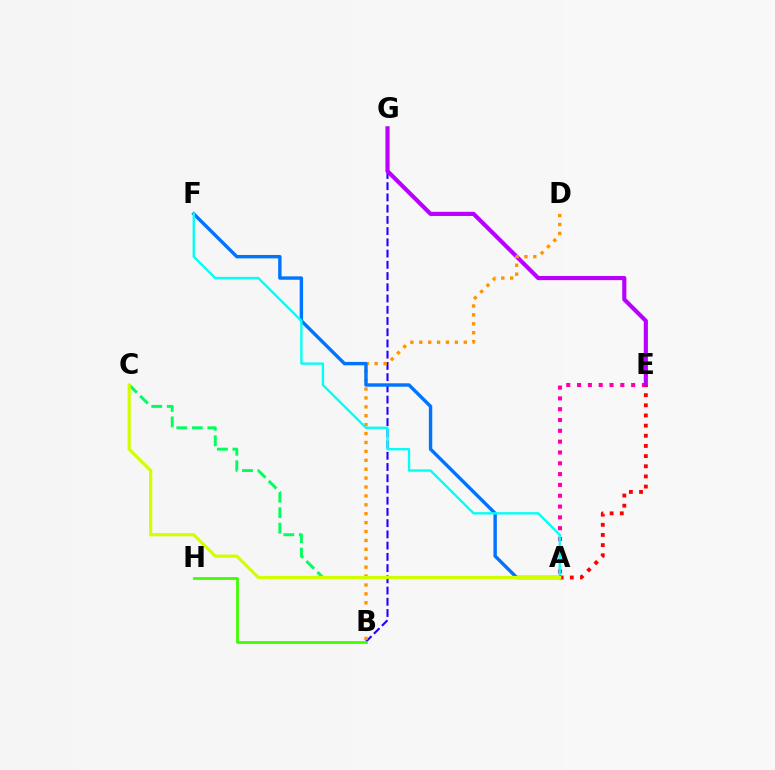{('A', 'E'): [{'color': '#ff00ac', 'line_style': 'dotted', 'thickness': 2.94}, {'color': '#ff0000', 'line_style': 'dotted', 'thickness': 2.76}], ('B', 'G'): [{'color': '#2500ff', 'line_style': 'dashed', 'thickness': 1.53}], ('E', 'G'): [{'color': '#b900ff', 'line_style': 'solid', 'thickness': 2.98}], ('B', 'H'): [{'color': '#3dff00', 'line_style': 'solid', 'thickness': 1.99}], ('A', 'C'): [{'color': '#00ff5c', 'line_style': 'dashed', 'thickness': 2.1}, {'color': '#d1ff00', 'line_style': 'solid', 'thickness': 2.3}], ('B', 'D'): [{'color': '#ff9400', 'line_style': 'dotted', 'thickness': 2.42}], ('A', 'F'): [{'color': '#0074ff', 'line_style': 'solid', 'thickness': 2.45}, {'color': '#00fff6', 'line_style': 'solid', 'thickness': 1.7}]}